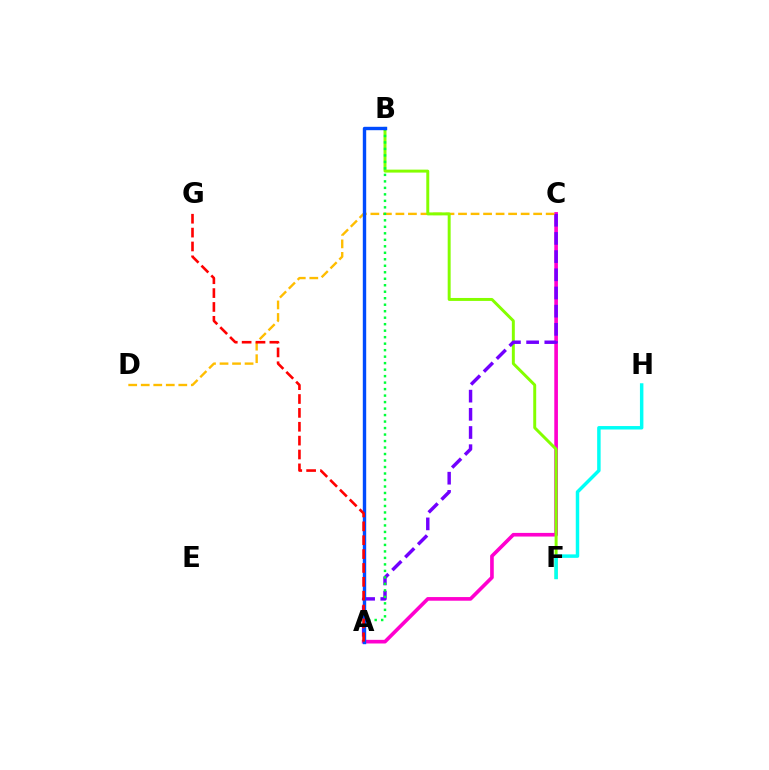{('A', 'C'): [{'color': '#ff00cf', 'line_style': 'solid', 'thickness': 2.62}, {'color': '#7200ff', 'line_style': 'dashed', 'thickness': 2.47}], ('C', 'D'): [{'color': '#ffbd00', 'line_style': 'dashed', 'thickness': 1.7}], ('B', 'F'): [{'color': '#84ff00', 'line_style': 'solid', 'thickness': 2.13}], ('F', 'H'): [{'color': '#00fff6', 'line_style': 'solid', 'thickness': 2.5}], ('A', 'B'): [{'color': '#00ff39', 'line_style': 'dotted', 'thickness': 1.76}, {'color': '#004bff', 'line_style': 'solid', 'thickness': 2.45}], ('A', 'G'): [{'color': '#ff0000', 'line_style': 'dashed', 'thickness': 1.88}]}